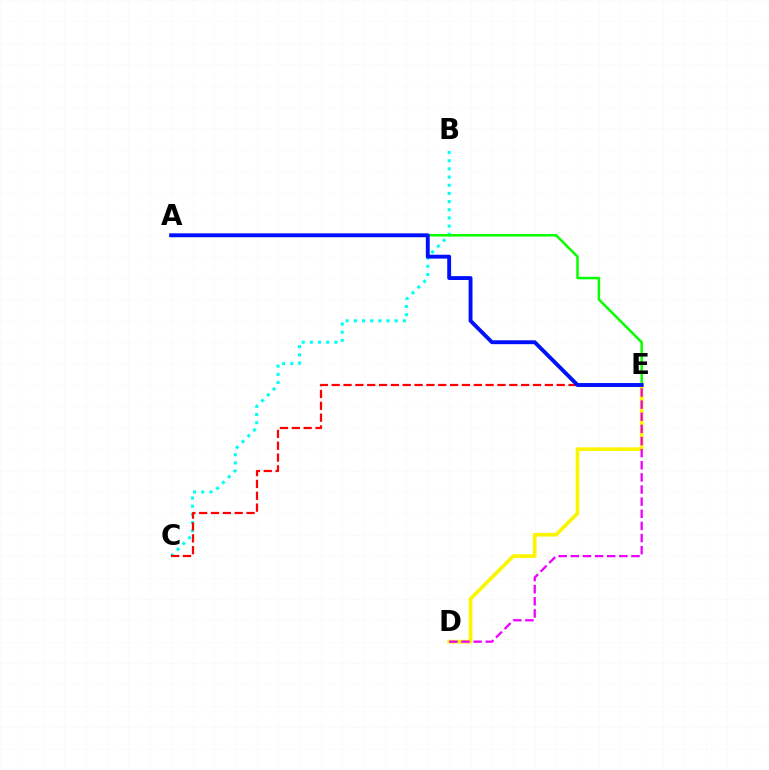{('B', 'C'): [{'color': '#00fff6', 'line_style': 'dotted', 'thickness': 2.22}], ('C', 'E'): [{'color': '#ff0000', 'line_style': 'dashed', 'thickness': 1.61}], ('D', 'E'): [{'color': '#fcf500', 'line_style': 'solid', 'thickness': 2.65}, {'color': '#ee00ff', 'line_style': 'dashed', 'thickness': 1.65}], ('A', 'E'): [{'color': '#08ff00', 'line_style': 'solid', 'thickness': 1.81}, {'color': '#0010ff', 'line_style': 'solid', 'thickness': 2.79}]}